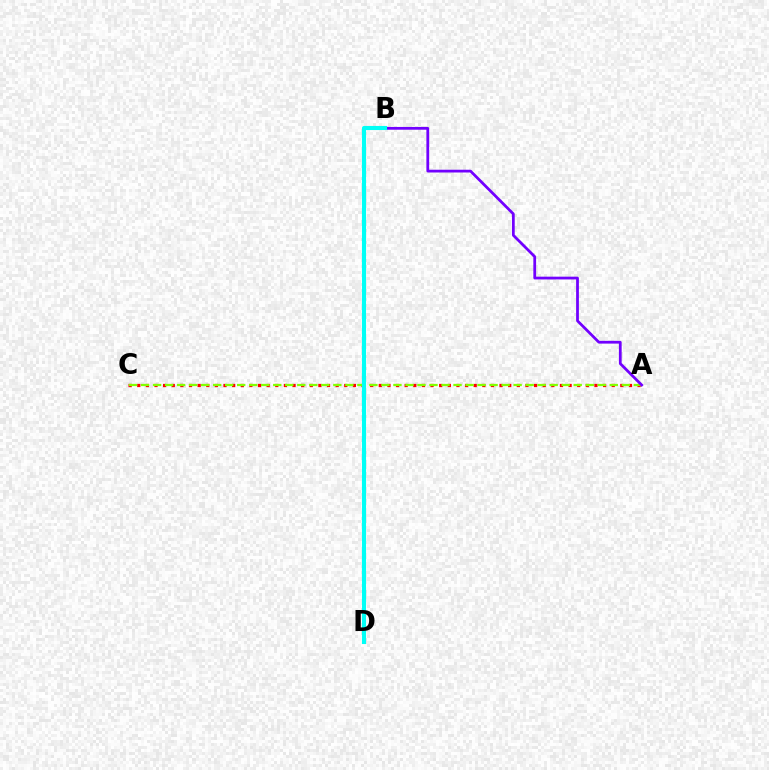{('A', 'C'): [{'color': '#ff0000', 'line_style': 'dotted', 'thickness': 2.34}, {'color': '#84ff00', 'line_style': 'dashed', 'thickness': 1.63}], ('A', 'B'): [{'color': '#7200ff', 'line_style': 'solid', 'thickness': 1.99}], ('B', 'D'): [{'color': '#00fff6', 'line_style': 'solid', 'thickness': 2.95}]}